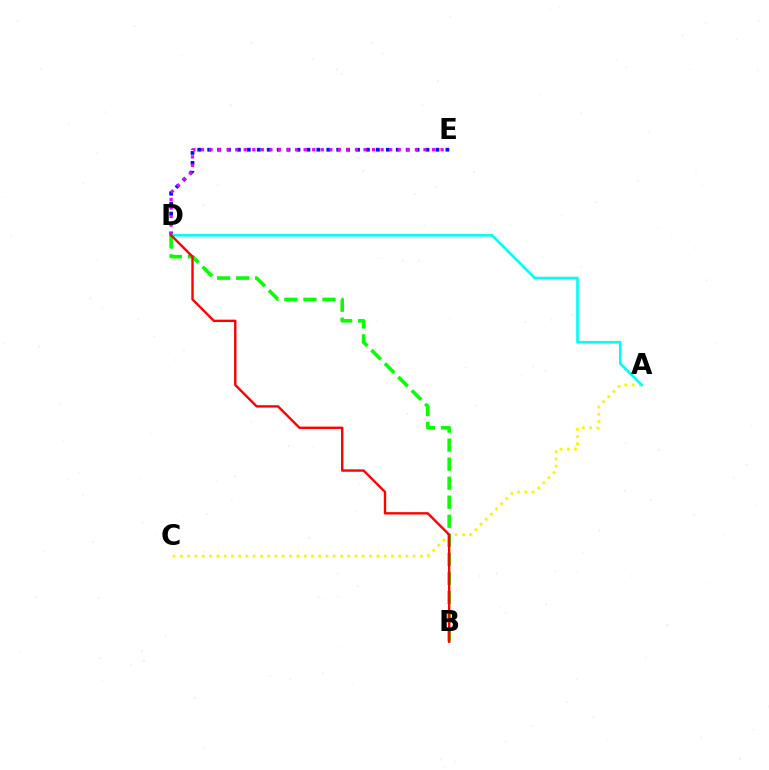{('D', 'E'): [{'color': '#0010ff', 'line_style': 'dotted', 'thickness': 2.7}, {'color': '#ee00ff', 'line_style': 'dotted', 'thickness': 2.33}], ('A', 'C'): [{'color': '#fcf500', 'line_style': 'dotted', 'thickness': 1.98}], ('A', 'D'): [{'color': '#00fff6', 'line_style': 'solid', 'thickness': 1.91}], ('B', 'D'): [{'color': '#08ff00', 'line_style': 'dashed', 'thickness': 2.59}, {'color': '#ff0000', 'line_style': 'solid', 'thickness': 1.72}]}